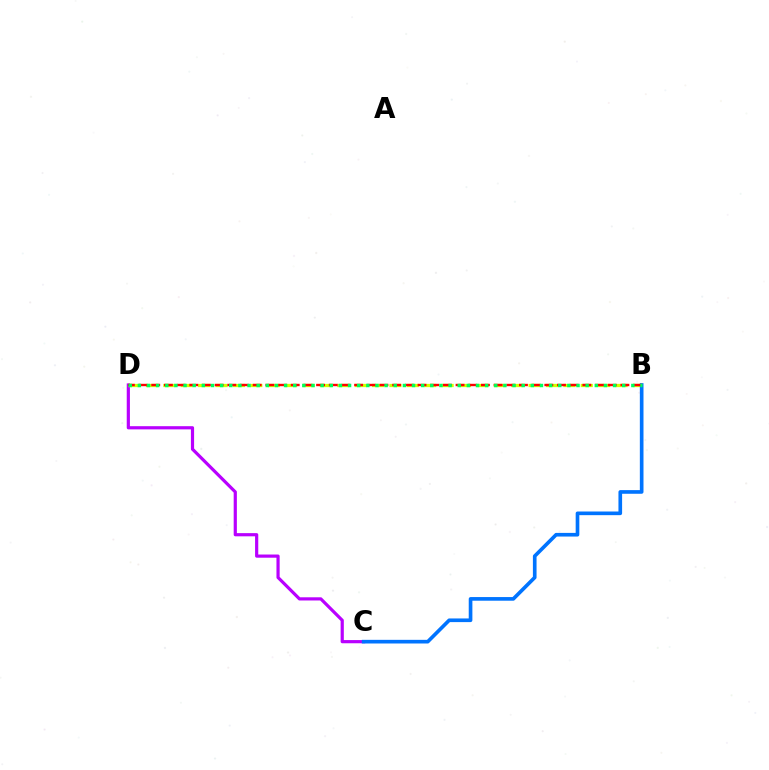{('C', 'D'): [{'color': '#b900ff', 'line_style': 'solid', 'thickness': 2.3}], ('B', 'D'): [{'color': '#d1ff00', 'line_style': 'dashed', 'thickness': 2.36}, {'color': '#ff0000', 'line_style': 'dashed', 'thickness': 1.72}, {'color': '#00ff5c', 'line_style': 'dotted', 'thickness': 2.48}], ('B', 'C'): [{'color': '#0074ff', 'line_style': 'solid', 'thickness': 2.63}]}